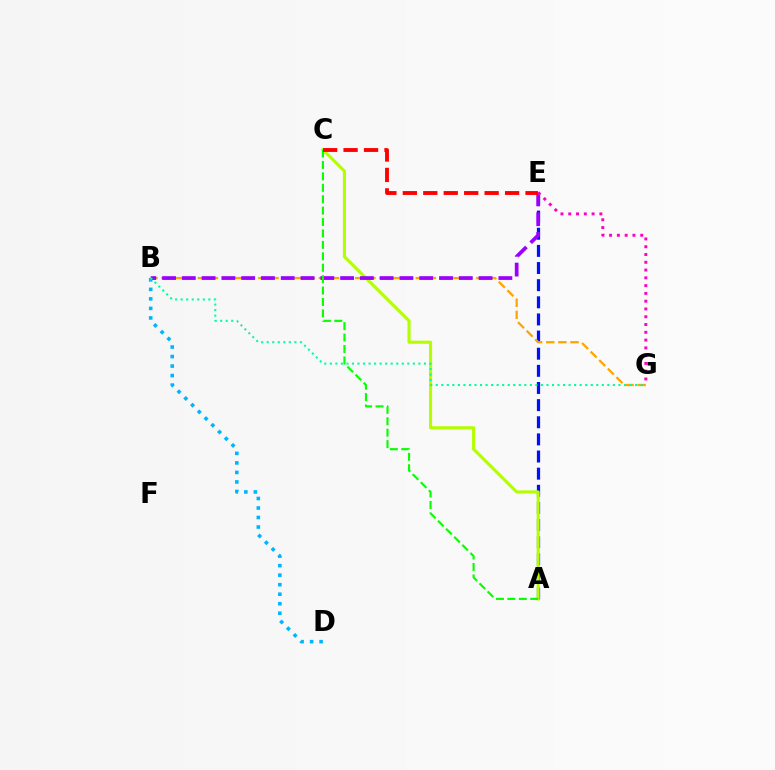{('B', 'D'): [{'color': '#00b5ff', 'line_style': 'dotted', 'thickness': 2.59}], ('A', 'E'): [{'color': '#0010ff', 'line_style': 'dashed', 'thickness': 2.33}], ('A', 'C'): [{'color': '#b3ff00', 'line_style': 'solid', 'thickness': 2.25}, {'color': '#08ff00', 'line_style': 'dashed', 'thickness': 1.55}], ('B', 'G'): [{'color': '#ffa500', 'line_style': 'dashed', 'thickness': 1.64}, {'color': '#00ff9d', 'line_style': 'dotted', 'thickness': 1.5}], ('B', 'E'): [{'color': '#9b00ff', 'line_style': 'dashed', 'thickness': 2.69}], ('E', 'G'): [{'color': '#ff00bd', 'line_style': 'dotted', 'thickness': 2.11}], ('C', 'E'): [{'color': '#ff0000', 'line_style': 'dashed', 'thickness': 2.78}]}